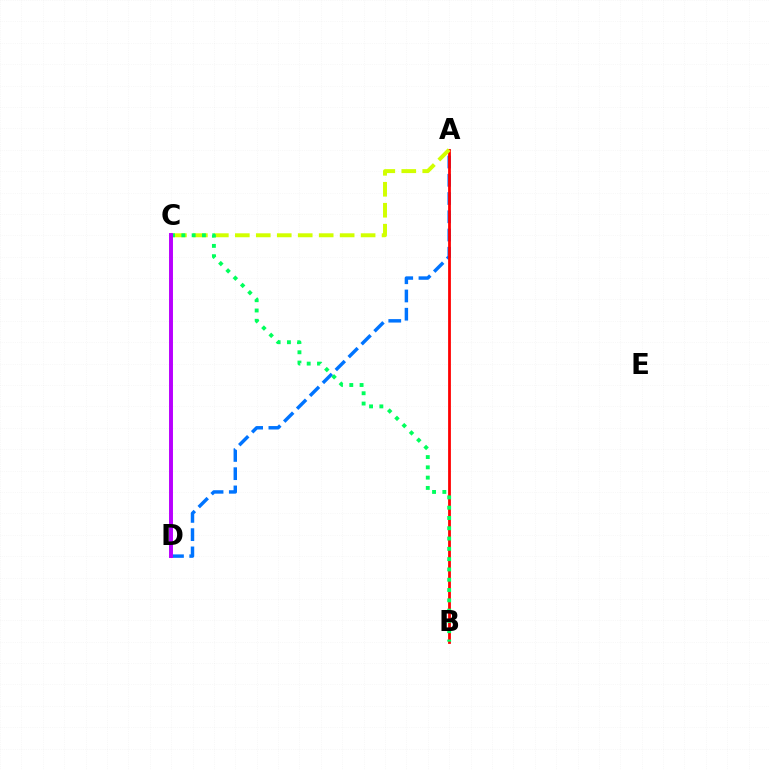{('A', 'D'): [{'color': '#0074ff', 'line_style': 'dashed', 'thickness': 2.48}], ('A', 'B'): [{'color': '#ff0000', 'line_style': 'solid', 'thickness': 2.0}], ('A', 'C'): [{'color': '#d1ff00', 'line_style': 'dashed', 'thickness': 2.85}], ('B', 'C'): [{'color': '#00ff5c', 'line_style': 'dotted', 'thickness': 2.8}], ('C', 'D'): [{'color': '#b900ff', 'line_style': 'solid', 'thickness': 2.83}]}